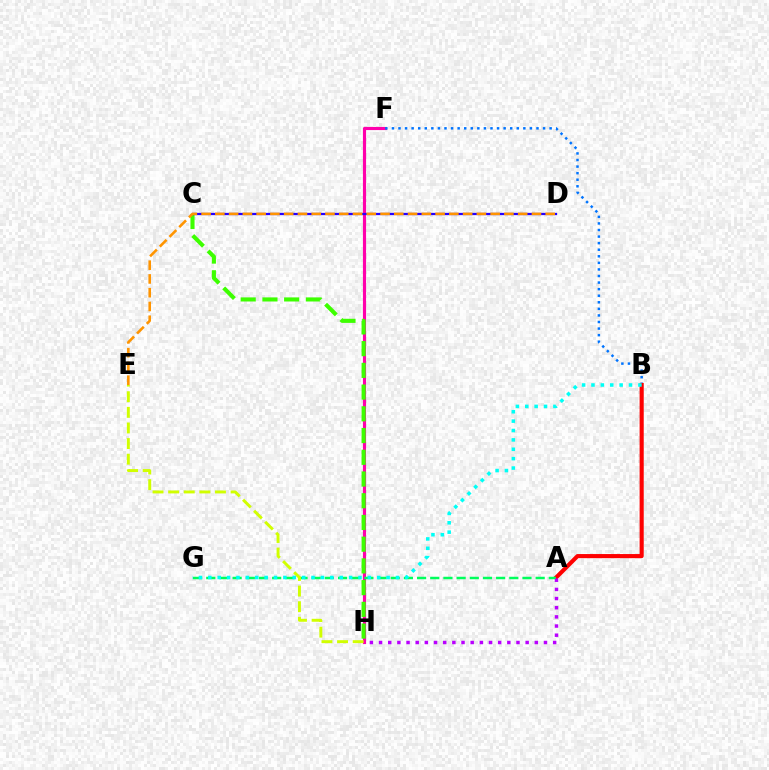{('F', 'H'): [{'color': '#ff00ac', 'line_style': 'solid', 'thickness': 2.26}], ('B', 'F'): [{'color': '#0074ff', 'line_style': 'dotted', 'thickness': 1.79}], ('A', 'B'): [{'color': '#ff0000', 'line_style': 'solid', 'thickness': 2.97}], ('A', 'G'): [{'color': '#00ff5c', 'line_style': 'dashed', 'thickness': 1.79}], ('A', 'H'): [{'color': '#b900ff', 'line_style': 'dotted', 'thickness': 2.49}], ('C', 'H'): [{'color': '#3dff00', 'line_style': 'dashed', 'thickness': 2.95}], ('C', 'D'): [{'color': '#2500ff', 'line_style': 'solid', 'thickness': 1.62}], ('E', 'H'): [{'color': '#d1ff00', 'line_style': 'dashed', 'thickness': 2.12}], ('B', 'G'): [{'color': '#00fff6', 'line_style': 'dotted', 'thickness': 2.55}], ('D', 'E'): [{'color': '#ff9400', 'line_style': 'dashed', 'thickness': 1.87}]}